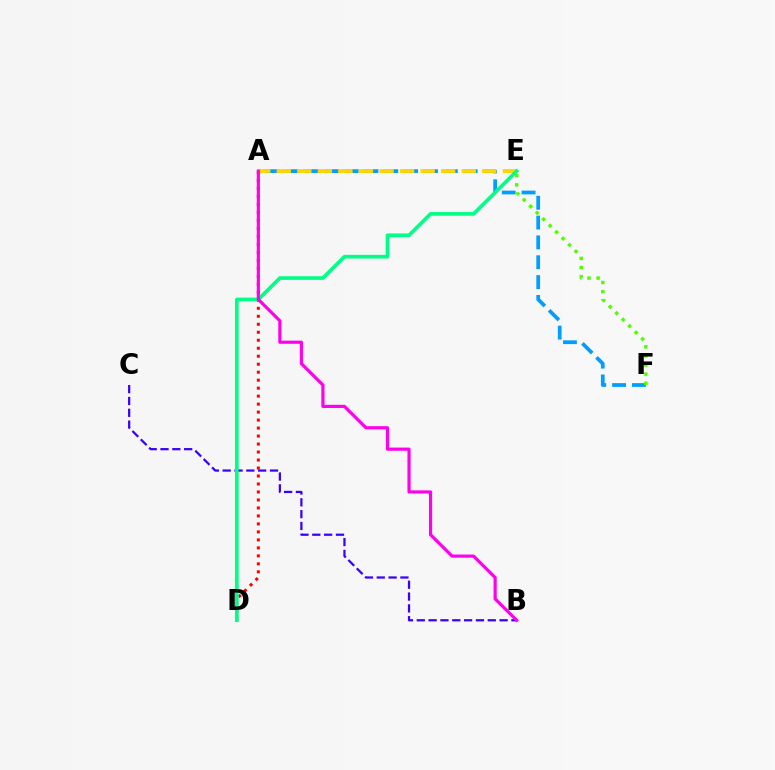{('A', 'D'): [{'color': '#ff0000', 'line_style': 'dotted', 'thickness': 2.17}], ('A', 'F'): [{'color': '#009eff', 'line_style': 'dashed', 'thickness': 2.69}], ('A', 'E'): [{'color': '#ffd500', 'line_style': 'dashed', 'thickness': 2.79}], ('B', 'C'): [{'color': '#3700ff', 'line_style': 'dashed', 'thickness': 1.61}], ('E', 'F'): [{'color': '#4fff00', 'line_style': 'dotted', 'thickness': 2.48}], ('D', 'E'): [{'color': '#00ff86', 'line_style': 'solid', 'thickness': 2.64}], ('A', 'B'): [{'color': '#ff00ed', 'line_style': 'solid', 'thickness': 2.28}]}